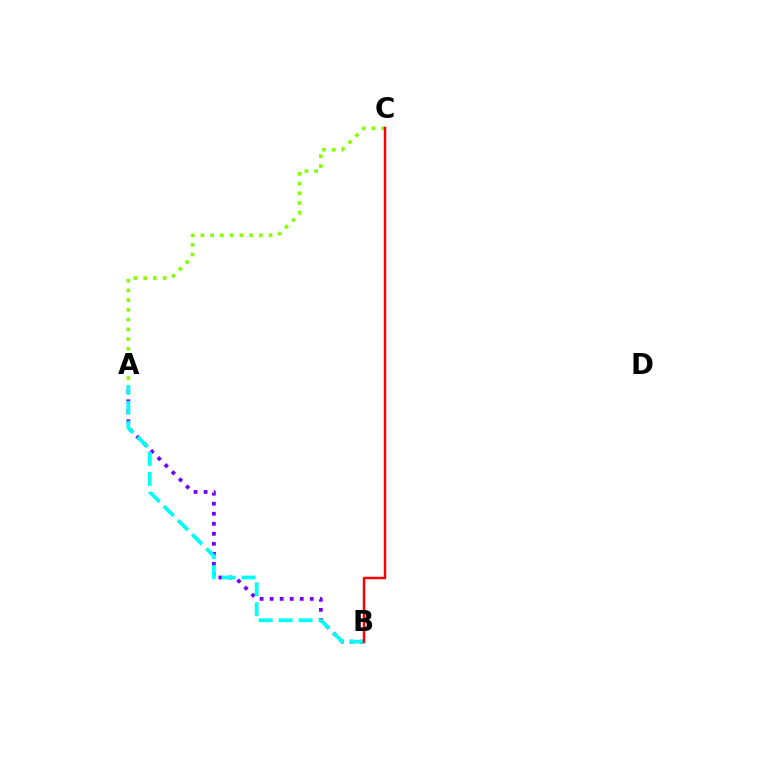{('A', 'B'): [{'color': '#7200ff', 'line_style': 'dotted', 'thickness': 2.72}, {'color': '#00fff6', 'line_style': 'dashed', 'thickness': 2.71}], ('A', 'C'): [{'color': '#84ff00', 'line_style': 'dotted', 'thickness': 2.64}], ('B', 'C'): [{'color': '#ff0000', 'line_style': 'solid', 'thickness': 1.79}]}